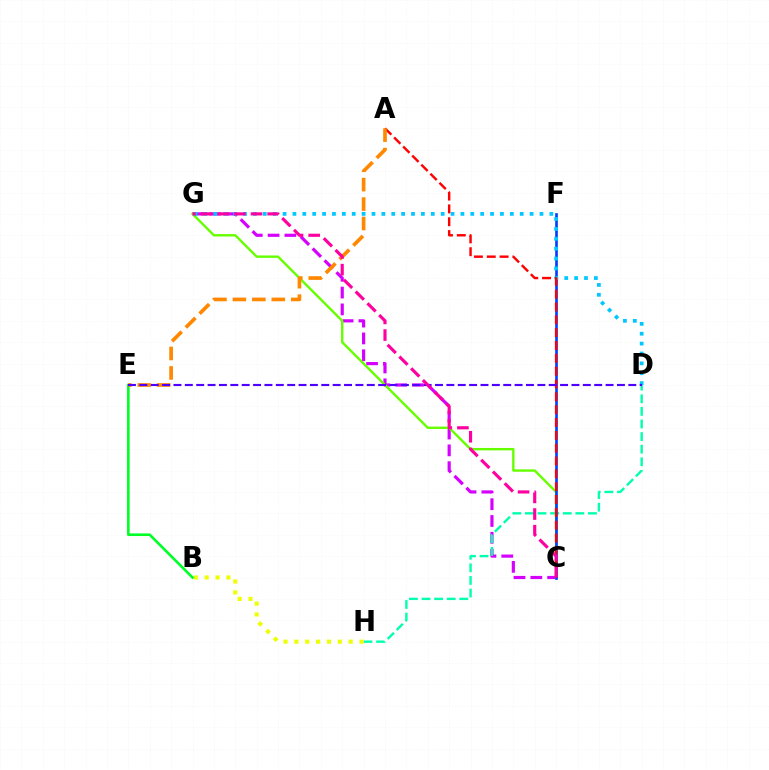{('C', 'G'): [{'color': '#d600ff', 'line_style': 'dashed', 'thickness': 2.28}, {'color': '#66ff00', 'line_style': 'solid', 'thickness': 1.72}, {'color': '#ff00a0', 'line_style': 'dashed', 'thickness': 2.26}], ('D', 'H'): [{'color': '#00ffaf', 'line_style': 'dashed', 'thickness': 1.71}], ('B', 'H'): [{'color': '#eeff00', 'line_style': 'dotted', 'thickness': 2.95}], ('B', 'E'): [{'color': '#00ff27', 'line_style': 'solid', 'thickness': 1.89}], ('C', 'F'): [{'color': '#003fff', 'line_style': 'solid', 'thickness': 1.91}], ('D', 'G'): [{'color': '#00c7ff', 'line_style': 'dotted', 'thickness': 2.68}], ('A', 'C'): [{'color': '#ff0000', 'line_style': 'dashed', 'thickness': 1.74}], ('A', 'E'): [{'color': '#ff8800', 'line_style': 'dashed', 'thickness': 2.64}], ('D', 'E'): [{'color': '#4f00ff', 'line_style': 'dashed', 'thickness': 1.54}]}